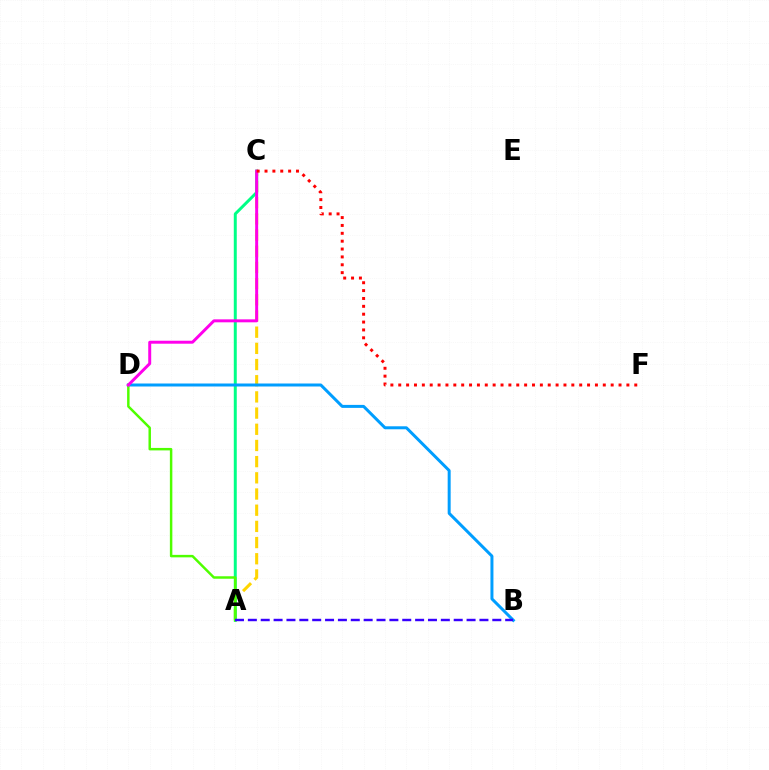{('A', 'C'): [{'color': '#ffd500', 'line_style': 'dashed', 'thickness': 2.2}, {'color': '#00ff86', 'line_style': 'solid', 'thickness': 2.14}], ('B', 'D'): [{'color': '#009eff', 'line_style': 'solid', 'thickness': 2.15}], ('A', 'D'): [{'color': '#4fff00', 'line_style': 'solid', 'thickness': 1.78}], ('A', 'B'): [{'color': '#3700ff', 'line_style': 'dashed', 'thickness': 1.75}], ('C', 'D'): [{'color': '#ff00ed', 'line_style': 'solid', 'thickness': 2.13}], ('C', 'F'): [{'color': '#ff0000', 'line_style': 'dotted', 'thickness': 2.14}]}